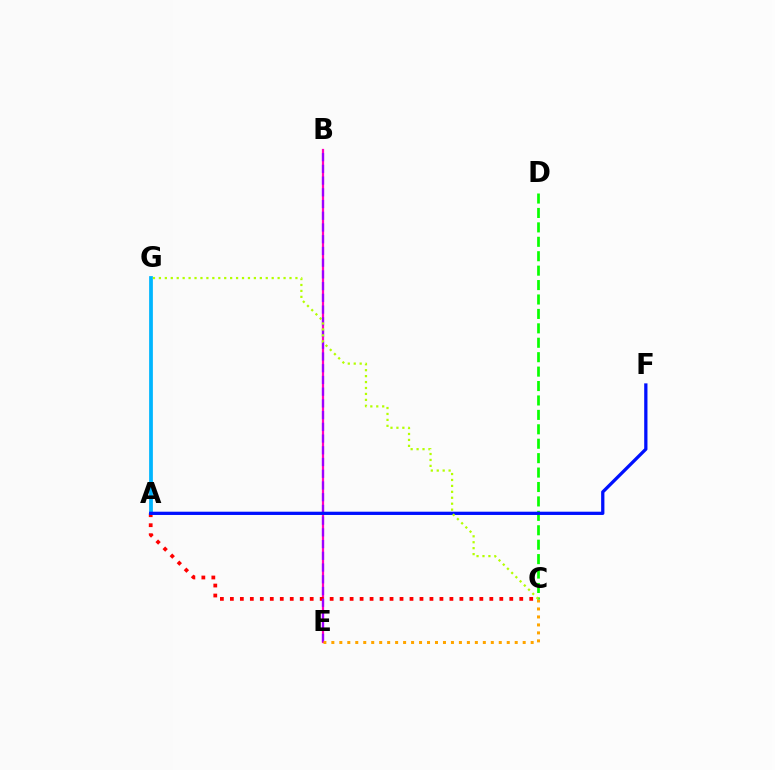{('B', 'E'): [{'color': '#ff00bd', 'line_style': 'solid', 'thickness': 1.61}, {'color': '#9b00ff', 'line_style': 'dashed', 'thickness': 1.59}], ('A', 'G'): [{'color': '#00ff9d', 'line_style': 'solid', 'thickness': 1.53}, {'color': '#00b5ff', 'line_style': 'solid', 'thickness': 2.69}], ('A', 'C'): [{'color': '#ff0000', 'line_style': 'dotted', 'thickness': 2.71}], ('C', 'E'): [{'color': '#ffa500', 'line_style': 'dotted', 'thickness': 2.17}], ('C', 'D'): [{'color': '#08ff00', 'line_style': 'dashed', 'thickness': 1.96}], ('A', 'F'): [{'color': '#0010ff', 'line_style': 'solid', 'thickness': 2.35}], ('C', 'G'): [{'color': '#b3ff00', 'line_style': 'dotted', 'thickness': 1.61}]}